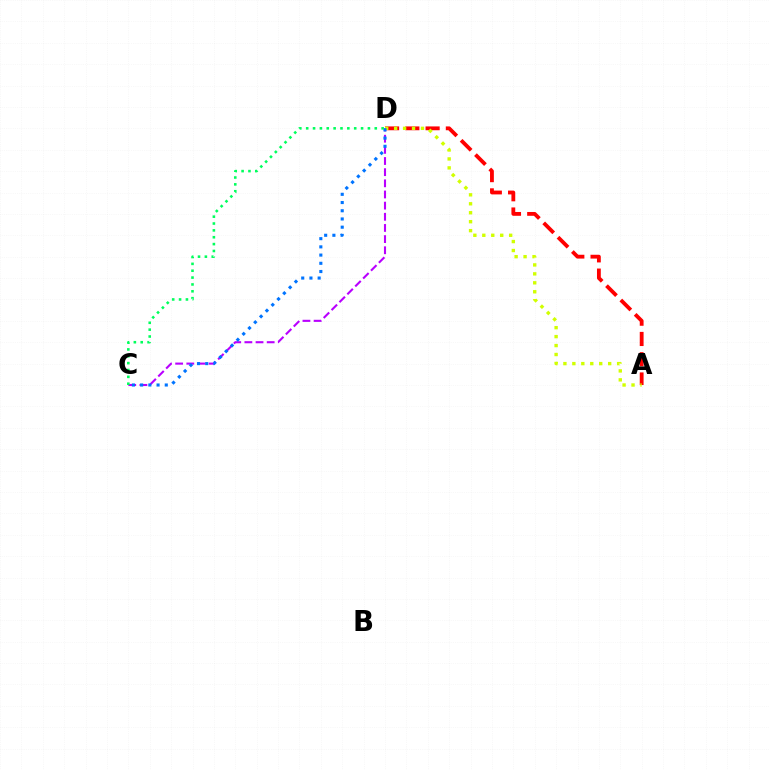{('A', 'D'): [{'color': '#ff0000', 'line_style': 'dashed', 'thickness': 2.75}, {'color': '#d1ff00', 'line_style': 'dotted', 'thickness': 2.43}], ('C', 'D'): [{'color': '#b900ff', 'line_style': 'dashed', 'thickness': 1.52}, {'color': '#0074ff', 'line_style': 'dotted', 'thickness': 2.23}, {'color': '#00ff5c', 'line_style': 'dotted', 'thickness': 1.86}]}